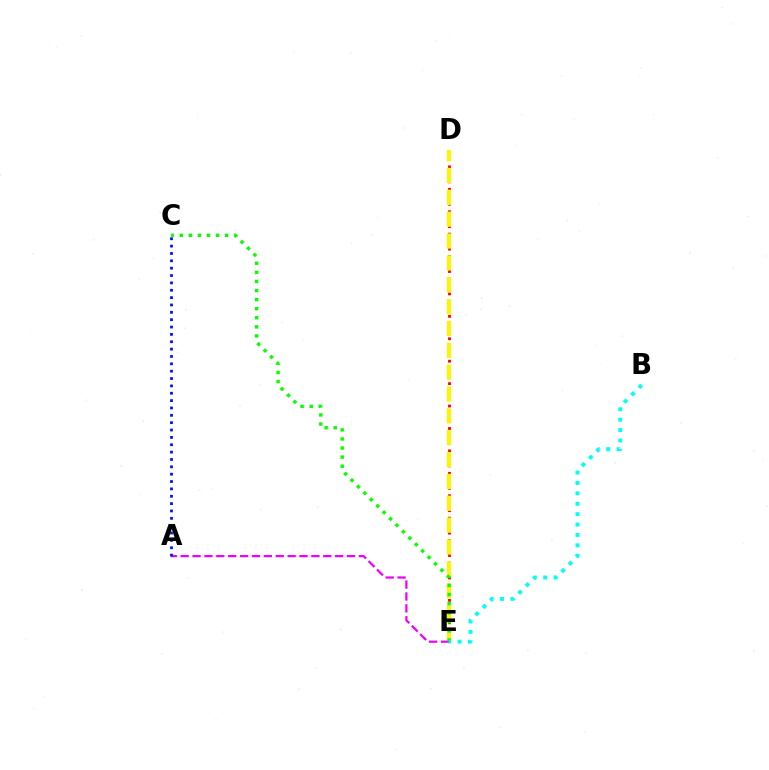{('D', 'E'): [{'color': '#ff0000', 'line_style': 'dotted', 'thickness': 2.03}, {'color': '#fcf500', 'line_style': 'dashed', 'thickness': 2.97}], ('A', 'E'): [{'color': '#ee00ff', 'line_style': 'dashed', 'thickness': 1.61}], ('C', 'E'): [{'color': '#08ff00', 'line_style': 'dotted', 'thickness': 2.47}], ('A', 'C'): [{'color': '#0010ff', 'line_style': 'dotted', 'thickness': 2.0}], ('B', 'E'): [{'color': '#00fff6', 'line_style': 'dotted', 'thickness': 2.82}]}